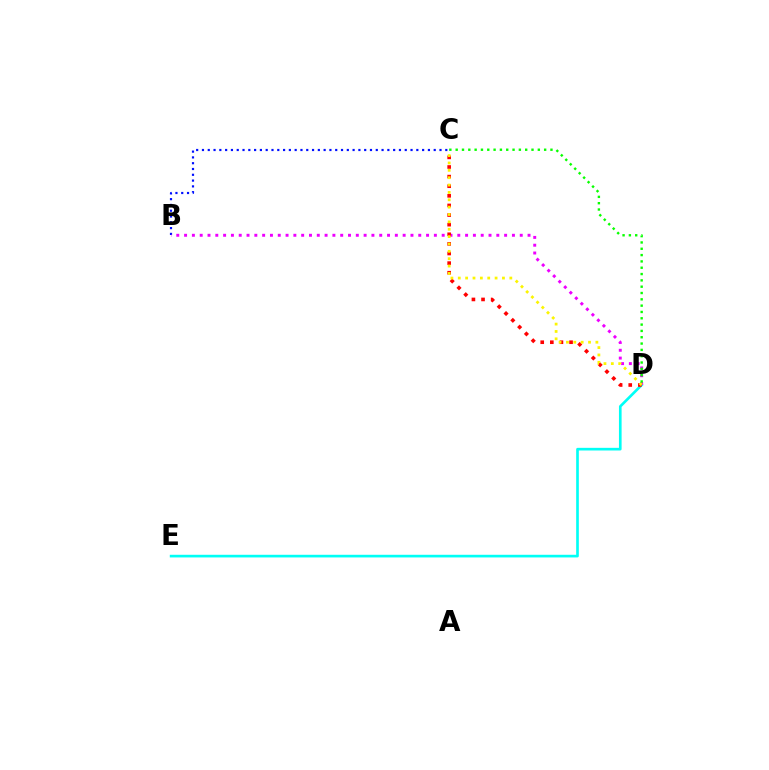{('B', 'C'): [{'color': '#0010ff', 'line_style': 'dotted', 'thickness': 1.57}], ('D', 'E'): [{'color': '#00fff6', 'line_style': 'solid', 'thickness': 1.91}], ('B', 'D'): [{'color': '#ee00ff', 'line_style': 'dotted', 'thickness': 2.12}], ('C', 'D'): [{'color': '#ff0000', 'line_style': 'dotted', 'thickness': 2.61}, {'color': '#fcf500', 'line_style': 'dotted', 'thickness': 2.0}, {'color': '#08ff00', 'line_style': 'dotted', 'thickness': 1.72}]}